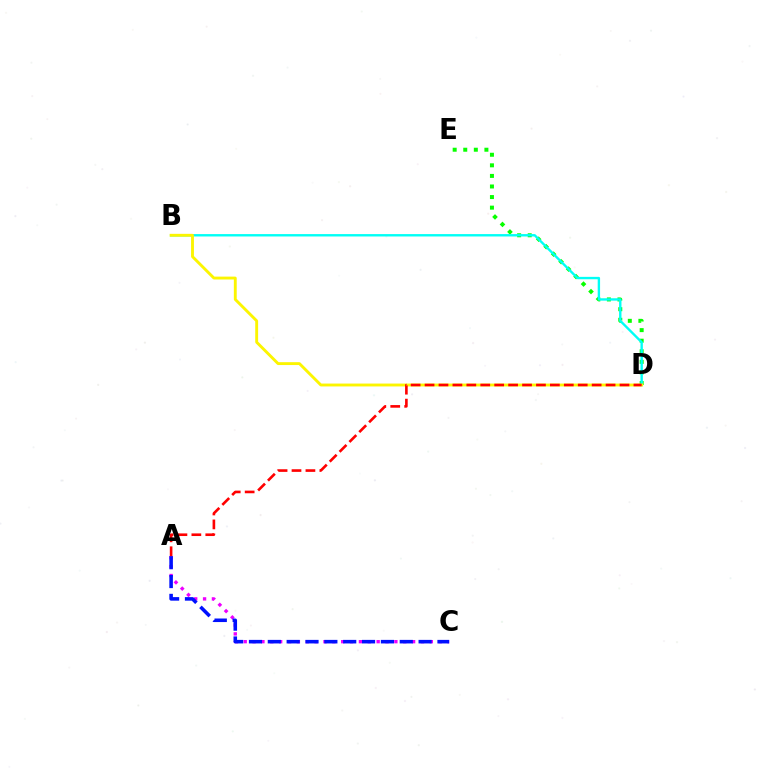{('A', 'C'): [{'color': '#ee00ff', 'line_style': 'dotted', 'thickness': 2.41}, {'color': '#0010ff', 'line_style': 'dashed', 'thickness': 2.56}], ('D', 'E'): [{'color': '#08ff00', 'line_style': 'dotted', 'thickness': 2.87}], ('B', 'D'): [{'color': '#00fff6', 'line_style': 'solid', 'thickness': 1.71}, {'color': '#fcf500', 'line_style': 'solid', 'thickness': 2.07}], ('A', 'D'): [{'color': '#ff0000', 'line_style': 'dashed', 'thickness': 1.89}]}